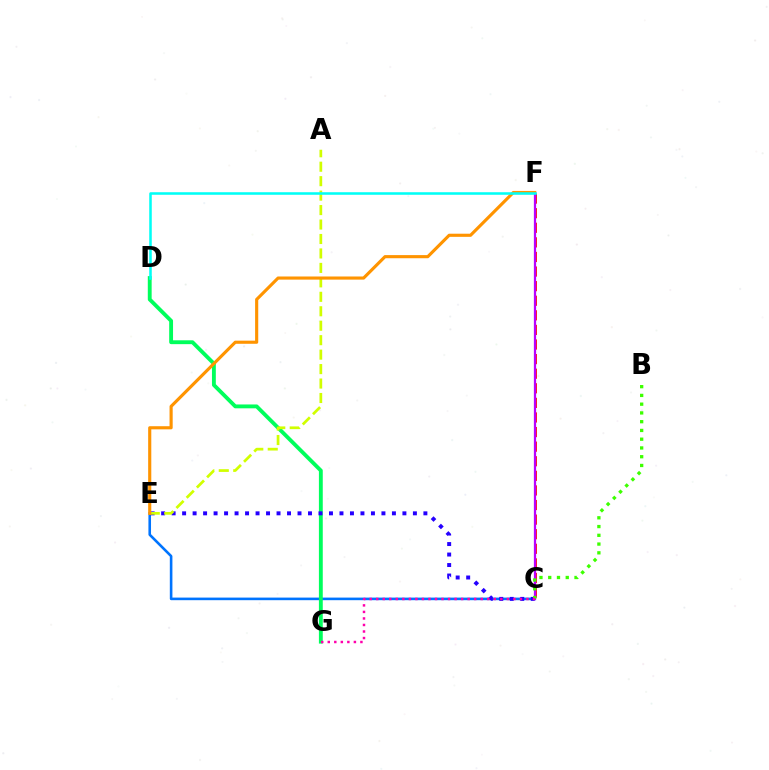{('C', 'E'): [{'color': '#0074ff', 'line_style': 'solid', 'thickness': 1.87}, {'color': '#2500ff', 'line_style': 'dotted', 'thickness': 2.85}], ('D', 'G'): [{'color': '#00ff5c', 'line_style': 'solid', 'thickness': 2.78}], ('C', 'F'): [{'color': '#ff0000', 'line_style': 'dashed', 'thickness': 1.98}, {'color': '#b900ff', 'line_style': 'solid', 'thickness': 1.61}], ('B', 'C'): [{'color': '#3dff00', 'line_style': 'dotted', 'thickness': 2.38}], ('C', 'G'): [{'color': '#ff00ac', 'line_style': 'dotted', 'thickness': 1.77}], ('A', 'E'): [{'color': '#d1ff00', 'line_style': 'dashed', 'thickness': 1.96}], ('E', 'F'): [{'color': '#ff9400', 'line_style': 'solid', 'thickness': 2.26}], ('D', 'F'): [{'color': '#00fff6', 'line_style': 'solid', 'thickness': 1.83}]}